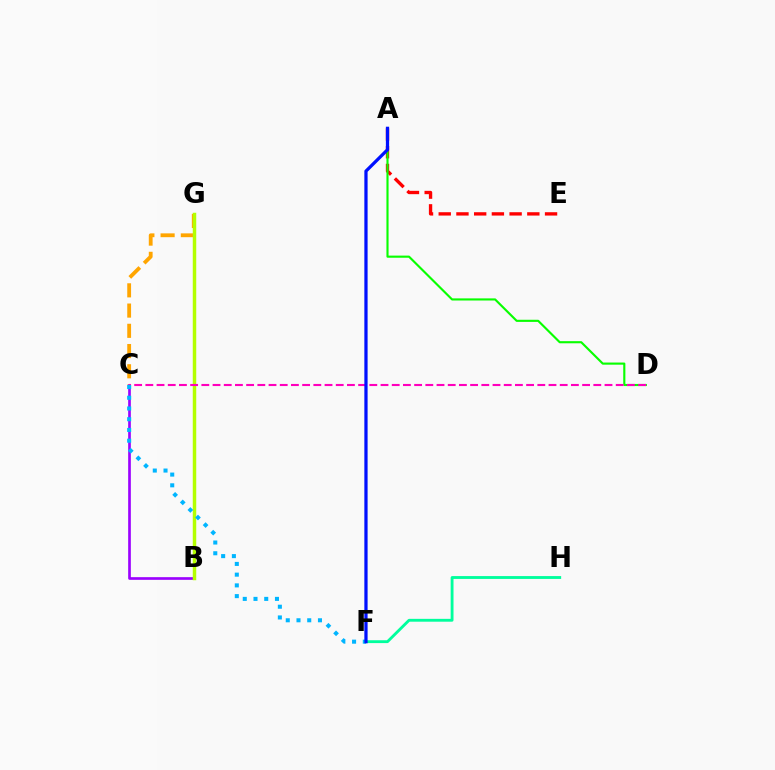{('C', 'G'): [{'color': '#ffa500', 'line_style': 'dashed', 'thickness': 2.75}], ('A', 'E'): [{'color': '#ff0000', 'line_style': 'dashed', 'thickness': 2.41}], ('A', 'D'): [{'color': '#08ff00', 'line_style': 'solid', 'thickness': 1.54}], ('B', 'C'): [{'color': '#9b00ff', 'line_style': 'solid', 'thickness': 1.92}], ('B', 'G'): [{'color': '#b3ff00', 'line_style': 'solid', 'thickness': 2.5}], ('C', 'D'): [{'color': '#ff00bd', 'line_style': 'dashed', 'thickness': 1.52}], ('C', 'F'): [{'color': '#00b5ff', 'line_style': 'dotted', 'thickness': 2.92}], ('F', 'H'): [{'color': '#00ff9d', 'line_style': 'solid', 'thickness': 2.05}], ('A', 'F'): [{'color': '#0010ff', 'line_style': 'solid', 'thickness': 2.34}]}